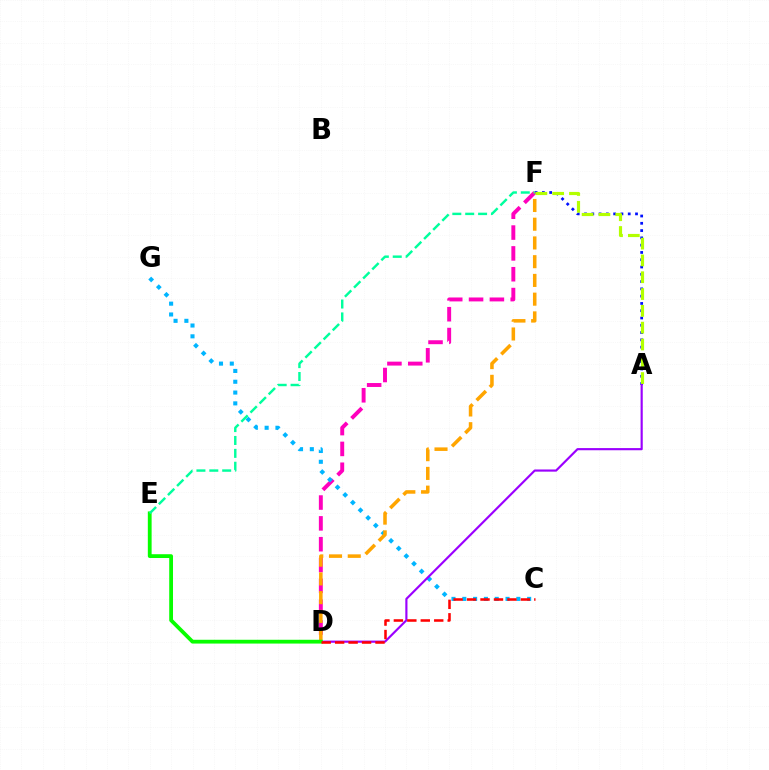{('A', 'F'): [{'color': '#0010ff', 'line_style': 'dotted', 'thickness': 1.98}, {'color': '#b3ff00', 'line_style': 'dashed', 'thickness': 2.28}], ('D', 'F'): [{'color': '#ff00bd', 'line_style': 'dashed', 'thickness': 2.83}, {'color': '#ffa500', 'line_style': 'dashed', 'thickness': 2.55}], ('C', 'G'): [{'color': '#00b5ff', 'line_style': 'dotted', 'thickness': 2.94}], ('A', 'D'): [{'color': '#9b00ff', 'line_style': 'solid', 'thickness': 1.56}], ('D', 'E'): [{'color': '#08ff00', 'line_style': 'solid', 'thickness': 2.73}], ('E', 'F'): [{'color': '#00ff9d', 'line_style': 'dashed', 'thickness': 1.75}], ('C', 'D'): [{'color': '#ff0000', 'line_style': 'dashed', 'thickness': 1.83}]}